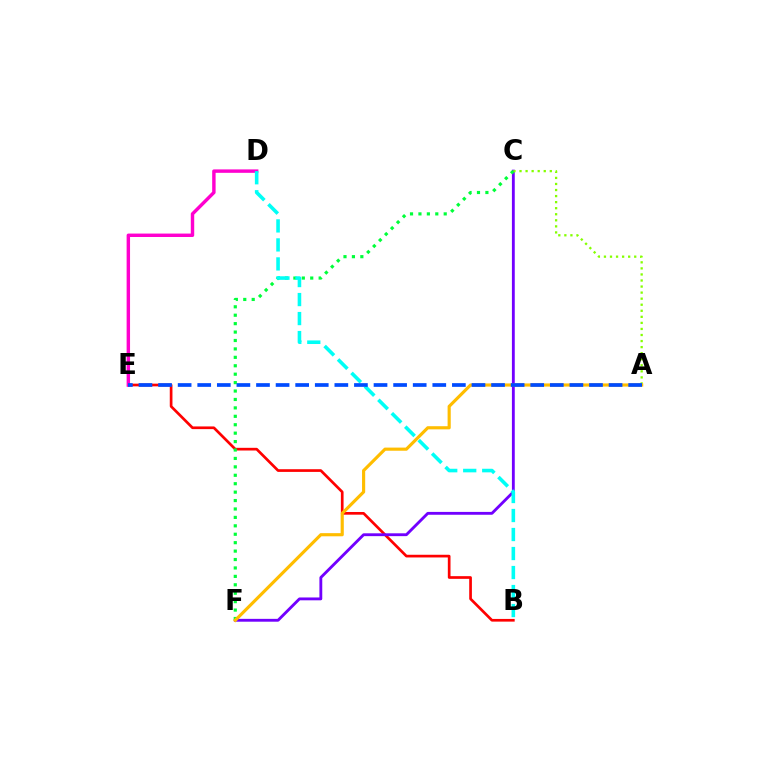{('B', 'E'): [{'color': '#ff0000', 'line_style': 'solid', 'thickness': 1.94}], ('C', 'F'): [{'color': '#7200ff', 'line_style': 'solid', 'thickness': 2.05}, {'color': '#00ff39', 'line_style': 'dotted', 'thickness': 2.29}], ('A', 'C'): [{'color': '#84ff00', 'line_style': 'dotted', 'thickness': 1.65}], ('D', 'E'): [{'color': '#ff00cf', 'line_style': 'solid', 'thickness': 2.47}], ('B', 'D'): [{'color': '#00fff6', 'line_style': 'dashed', 'thickness': 2.58}], ('A', 'F'): [{'color': '#ffbd00', 'line_style': 'solid', 'thickness': 2.26}], ('A', 'E'): [{'color': '#004bff', 'line_style': 'dashed', 'thickness': 2.66}]}